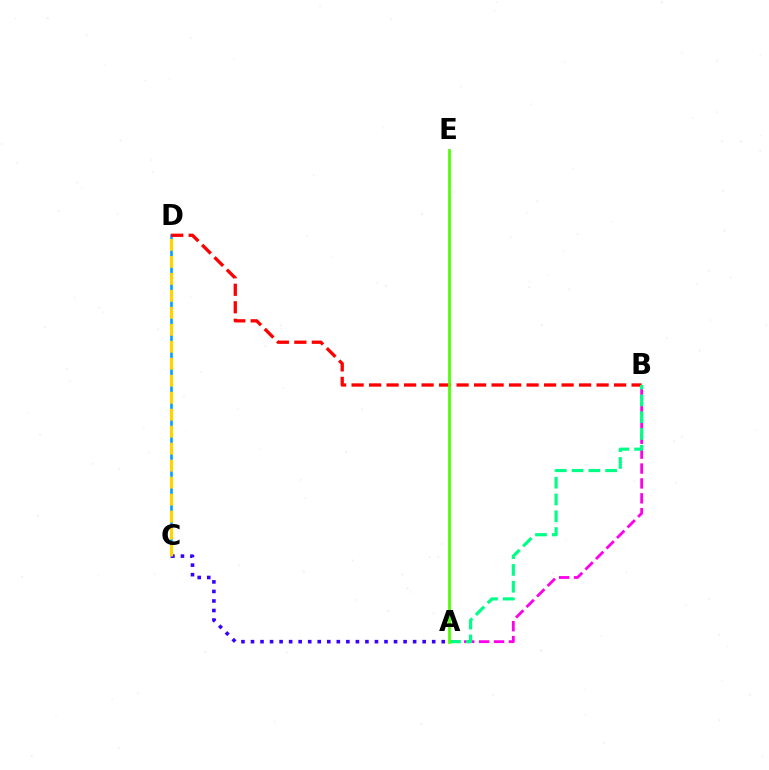{('C', 'D'): [{'color': '#009eff', 'line_style': 'solid', 'thickness': 1.85}, {'color': '#ffd500', 'line_style': 'dashed', 'thickness': 2.31}], ('B', 'D'): [{'color': '#ff0000', 'line_style': 'dashed', 'thickness': 2.38}], ('A', 'B'): [{'color': '#ff00ed', 'line_style': 'dashed', 'thickness': 2.02}, {'color': '#00ff86', 'line_style': 'dashed', 'thickness': 2.28}], ('A', 'C'): [{'color': '#3700ff', 'line_style': 'dotted', 'thickness': 2.59}], ('A', 'E'): [{'color': '#4fff00', 'line_style': 'solid', 'thickness': 1.96}]}